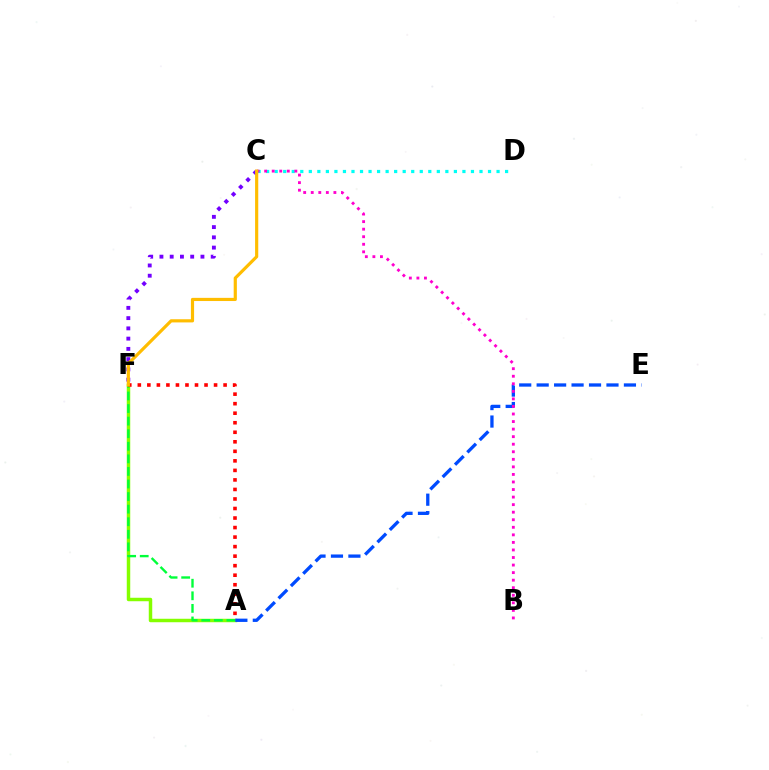{('C', 'F'): [{'color': '#7200ff', 'line_style': 'dotted', 'thickness': 2.79}, {'color': '#ffbd00', 'line_style': 'solid', 'thickness': 2.28}], ('A', 'F'): [{'color': '#84ff00', 'line_style': 'solid', 'thickness': 2.5}, {'color': '#00ff39', 'line_style': 'dashed', 'thickness': 1.71}, {'color': '#ff0000', 'line_style': 'dotted', 'thickness': 2.59}], ('C', 'D'): [{'color': '#00fff6', 'line_style': 'dotted', 'thickness': 2.32}], ('A', 'E'): [{'color': '#004bff', 'line_style': 'dashed', 'thickness': 2.37}], ('B', 'C'): [{'color': '#ff00cf', 'line_style': 'dotted', 'thickness': 2.05}]}